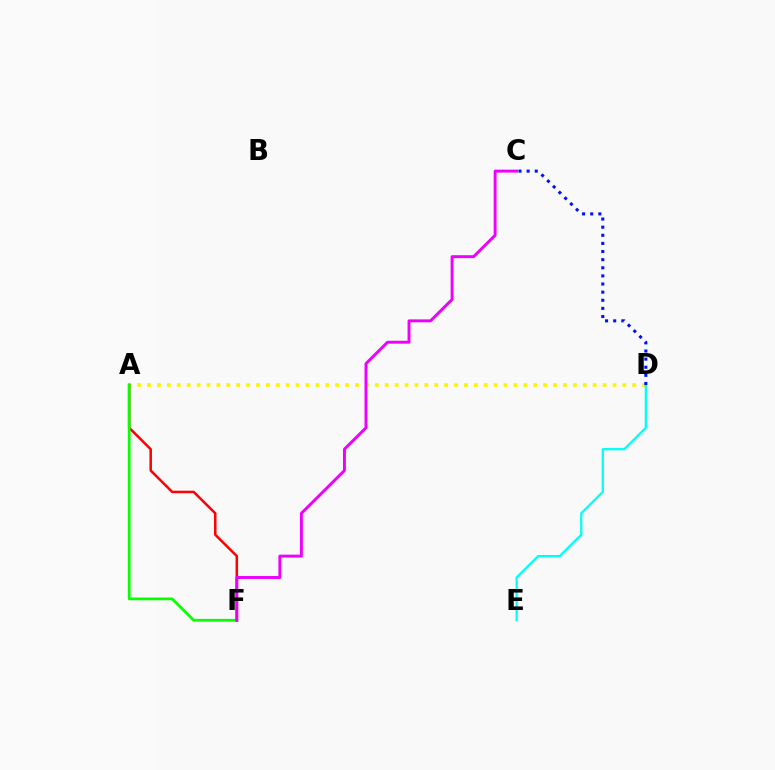{('A', 'D'): [{'color': '#fcf500', 'line_style': 'dotted', 'thickness': 2.69}], ('D', 'E'): [{'color': '#00fff6', 'line_style': 'solid', 'thickness': 1.63}], ('A', 'F'): [{'color': '#ff0000', 'line_style': 'solid', 'thickness': 1.81}, {'color': '#08ff00', 'line_style': 'solid', 'thickness': 1.98}], ('C', 'F'): [{'color': '#ee00ff', 'line_style': 'solid', 'thickness': 2.11}], ('C', 'D'): [{'color': '#0010ff', 'line_style': 'dotted', 'thickness': 2.21}]}